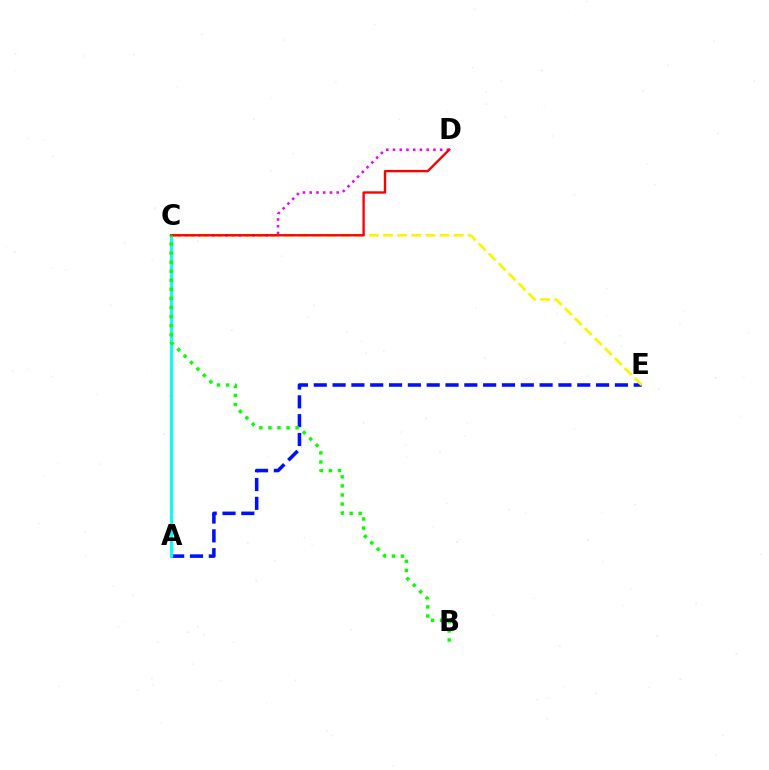{('C', 'D'): [{'color': '#ee00ff', 'line_style': 'dotted', 'thickness': 1.83}, {'color': '#ff0000', 'line_style': 'solid', 'thickness': 1.7}], ('A', 'E'): [{'color': '#0010ff', 'line_style': 'dashed', 'thickness': 2.56}], ('A', 'C'): [{'color': '#00fff6', 'line_style': 'solid', 'thickness': 2.09}], ('C', 'E'): [{'color': '#fcf500', 'line_style': 'dashed', 'thickness': 1.92}], ('B', 'C'): [{'color': '#08ff00', 'line_style': 'dotted', 'thickness': 2.47}]}